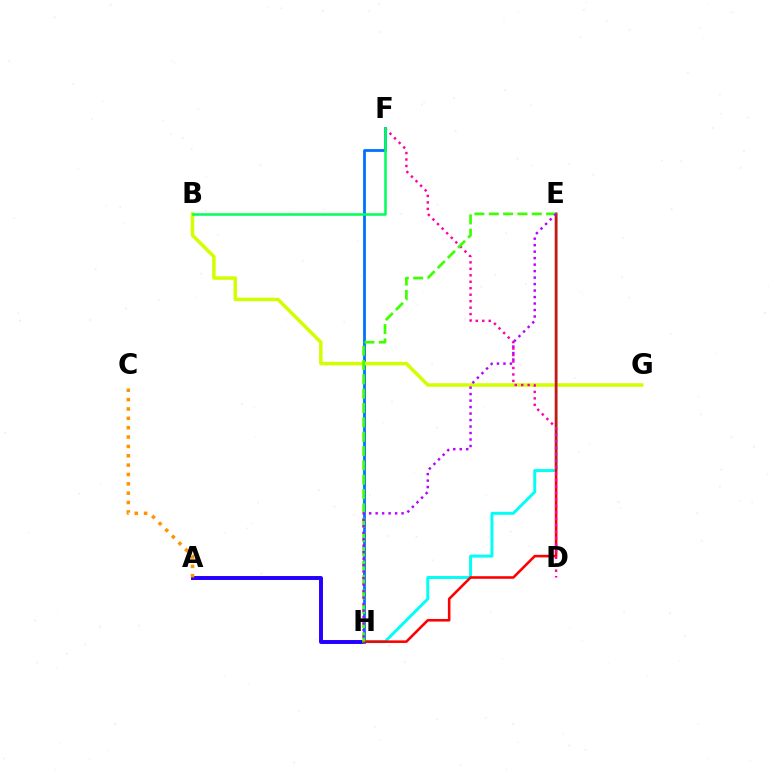{('A', 'H'): [{'color': '#2500ff', 'line_style': 'solid', 'thickness': 2.83}], ('A', 'C'): [{'color': '#ff9400', 'line_style': 'dotted', 'thickness': 2.54}], ('F', 'H'): [{'color': '#0074ff', 'line_style': 'solid', 'thickness': 2.02}], ('B', 'G'): [{'color': '#d1ff00', 'line_style': 'solid', 'thickness': 2.51}], ('E', 'H'): [{'color': '#00fff6', 'line_style': 'solid', 'thickness': 2.13}, {'color': '#ff0000', 'line_style': 'solid', 'thickness': 1.85}, {'color': '#3dff00', 'line_style': 'dashed', 'thickness': 1.95}, {'color': '#b900ff', 'line_style': 'dotted', 'thickness': 1.76}], ('D', 'F'): [{'color': '#ff00ac', 'line_style': 'dotted', 'thickness': 1.76}], ('B', 'F'): [{'color': '#00ff5c', 'line_style': 'solid', 'thickness': 1.81}]}